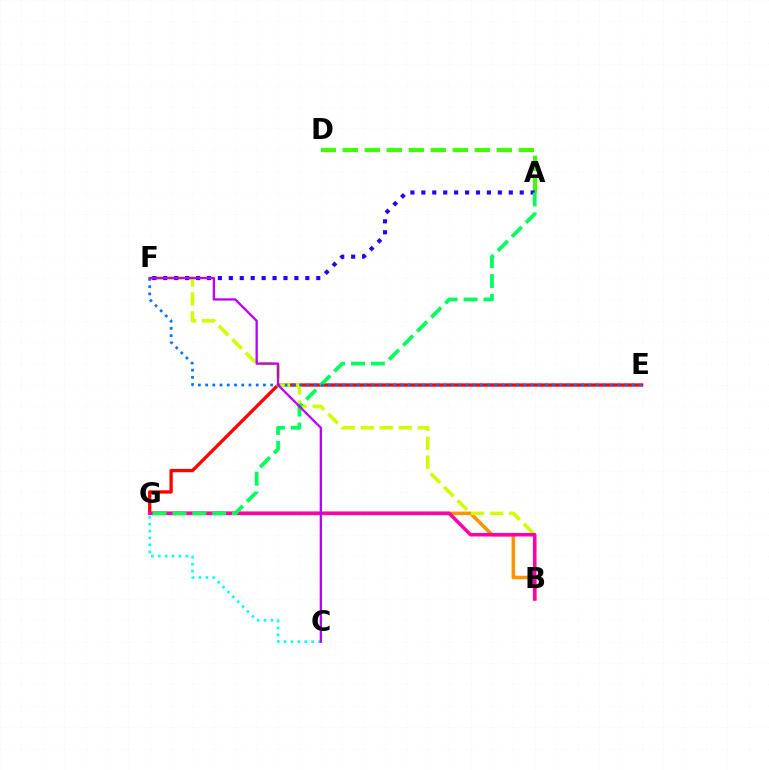{('A', 'D'): [{'color': '#3dff00', 'line_style': 'dashed', 'thickness': 2.99}], ('B', 'G'): [{'color': '#ff9400', 'line_style': 'solid', 'thickness': 2.55}, {'color': '#ff00ac', 'line_style': 'solid', 'thickness': 2.55}], ('C', 'G'): [{'color': '#00fff6', 'line_style': 'dotted', 'thickness': 1.87}], ('E', 'G'): [{'color': '#ff0000', 'line_style': 'solid', 'thickness': 2.38}], ('B', 'F'): [{'color': '#d1ff00', 'line_style': 'dashed', 'thickness': 2.58}], ('A', 'F'): [{'color': '#2500ff', 'line_style': 'dotted', 'thickness': 2.97}], ('A', 'G'): [{'color': '#00ff5c', 'line_style': 'dashed', 'thickness': 2.7}], ('E', 'F'): [{'color': '#0074ff', 'line_style': 'dotted', 'thickness': 1.96}], ('C', 'F'): [{'color': '#b900ff', 'line_style': 'solid', 'thickness': 1.66}]}